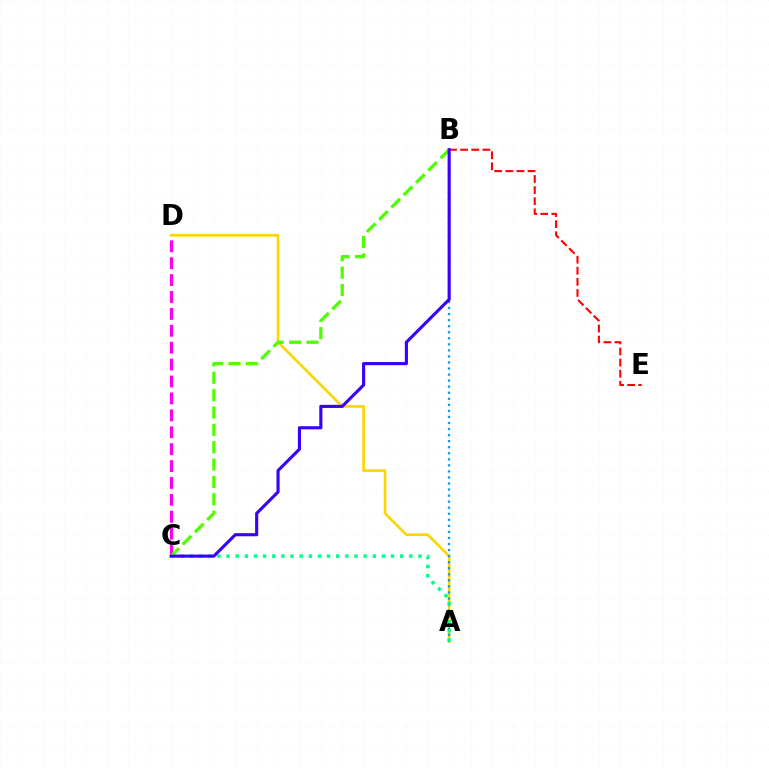{('B', 'E'): [{'color': '#ff0000', 'line_style': 'dashed', 'thickness': 1.51}], ('C', 'D'): [{'color': '#ff00ed', 'line_style': 'dashed', 'thickness': 2.3}], ('A', 'D'): [{'color': '#ffd500', 'line_style': 'solid', 'thickness': 1.89}], ('A', 'B'): [{'color': '#009eff', 'line_style': 'dotted', 'thickness': 1.64}], ('A', 'C'): [{'color': '#00ff86', 'line_style': 'dotted', 'thickness': 2.48}], ('B', 'C'): [{'color': '#4fff00', 'line_style': 'dashed', 'thickness': 2.36}, {'color': '#3700ff', 'line_style': 'solid', 'thickness': 2.24}]}